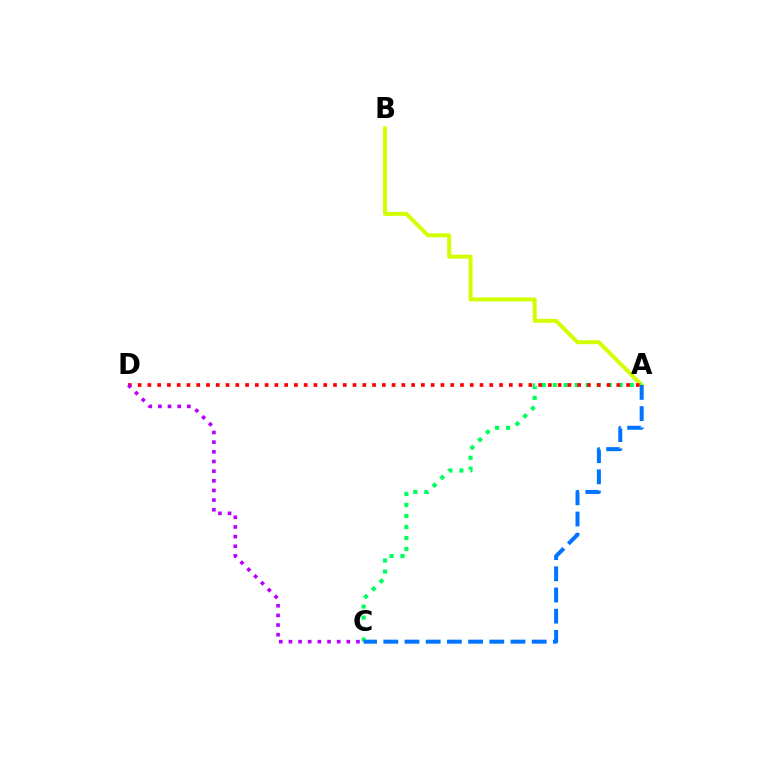{('A', 'B'): [{'color': '#d1ff00', 'line_style': 'solid', 'thickness': 2.83}], ('A', 'C'): [{'color': '#00ff5c', 'line_style': 'dotted', 'thickness': 2.99}, {'color': '#0074ff', 'line_style': 'dashed', 'thickness': 2.88}], ('A', 'D'): [{'color': '#ff0000', 'line_style': 'dotted', 'thickness': 2.65}], ('C', 'D'): [{'color': '#b900ff', 'line_style': 'dotted', 'thickness': 2.62}]}